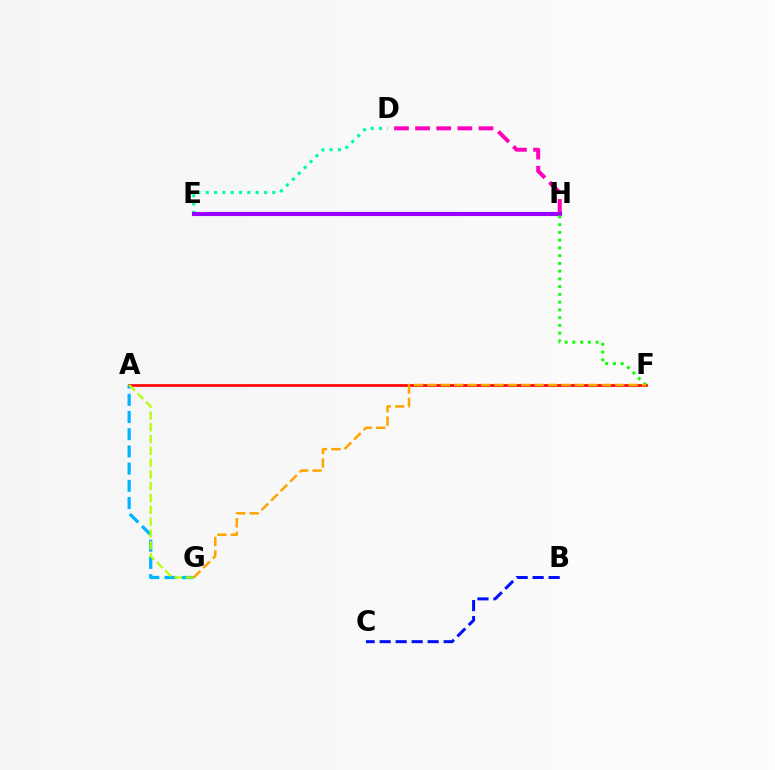{('A', 'F'): [{'color': '#ff0000', 'line_style': 'solid', 'thickness': 1.91}], ('D', 'E'): [{'color': '#00ff9d', 'line_style': 'dotted', 'thickness': 2.26}], ('D', 'H'): [{'color': '#ff00bd', 'line_style': 'dashed', 'thickness': 2.87}], ('A', 'G'): [{'color': '#00b5ff', 'line_style': 'dashed', 'thickness': 2.34}, {'color': '#b3ff00', 'line_style': 'dashed', 'thickness': 1.6}], ('E', 'H'): [{'color': '#9b00ff', 'line_style': 'solid', 'thickness': 2.95}], ('F', 'H'): [{'color': '#08ff00', 'line_style': 'dotted', 'thickness': 2.1}], ('B', 'C'): [{'color': '#0010ff', 'line_style': 'dashed', 'thickness': 2.17}], ('F', 'G'): [{'color': '#ffa500', 'line_style': 'dashed', 'thickness': 1.82}]}